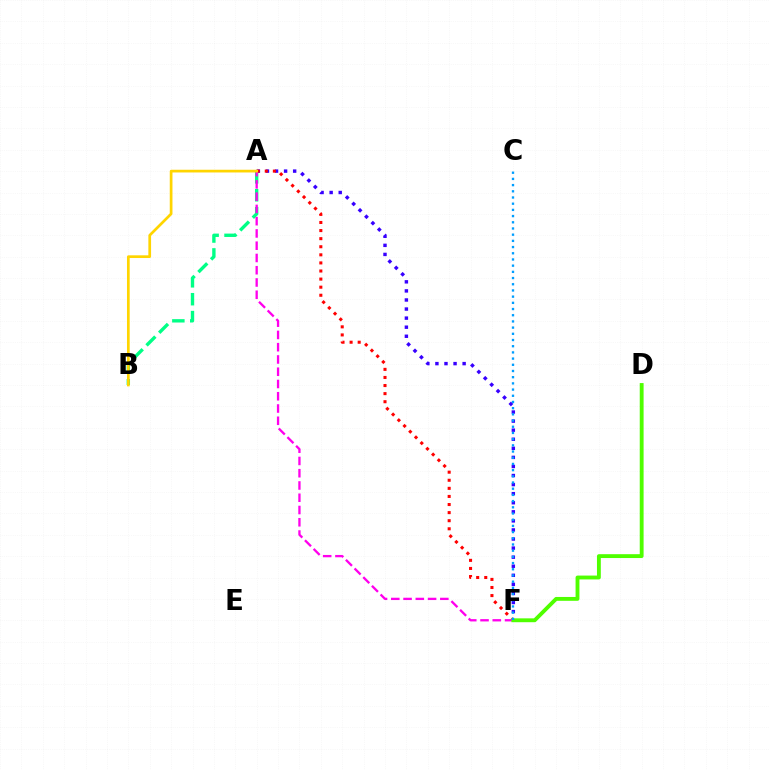{('A', 'B'): [{'color': '#00ff86', 'line_style': 'dashed', 'thickness': 2.43}, {'color': '#ffd500', 'line_style': 'solid', 'thickness': 1.95}], ('A', 'F'): [{'color': '#3700ff', 'line_style': 'dotted', 'thickness': 2.46}, {'color': '#ff0000', 'line_style': 'dotted', 'thickness': 2.2}, {'color': '#ff00ed', 'line_style': 'dashed', 'thickness': 1.67}], ('D', 'F'): [{'color': '#4fff00', 'line_style': 'solid', 'thickness': 2.78}], ('C', 'F'): [{'color': '#009eff', 'line_style': 'dotted', 'thickness': 1.68}]}